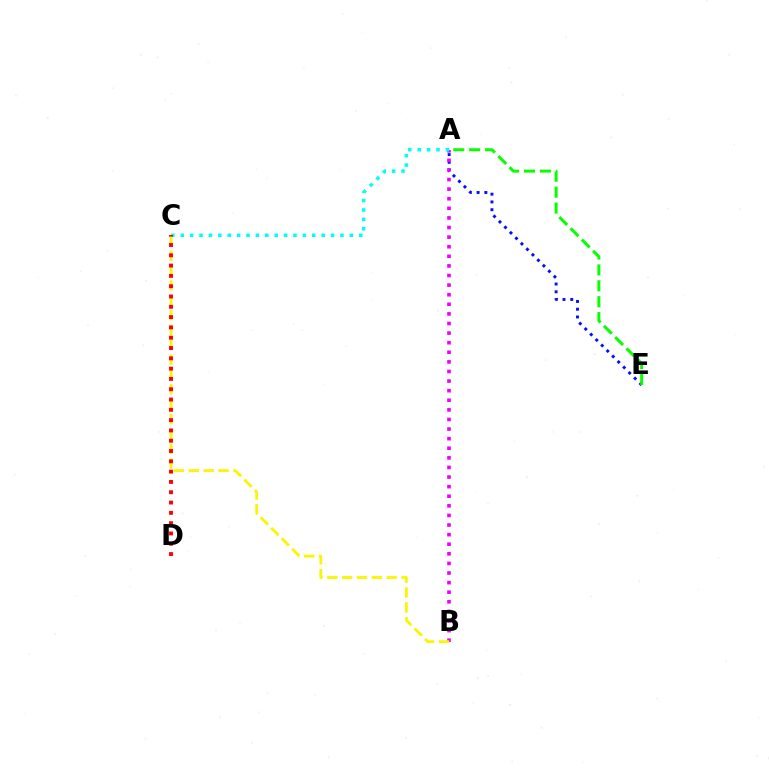{('A', 'E'): [{'color': '#0010ff', 'line_style': 'dotted', 'thickness': 2.11}, {'color': '#08ff00', 'line_style': 'dashed', 'thickness': 2.16}], ('A', 'B'): [{'color': '#ee00ff', 'line_style': 'dotted', 'thickness': 2.61}], ('A', 'C'): [{'color': '#00fff6', 'line_style': 'dotted', 'thickness': 2.55}], ('B', 'C'): [{'color': '#fcf500', 'line_style': 'dashed', 'thickness': 2.02}], ('C', 'D'): [{'color': '#ff0000', 'line_style': 'dotted', 'thickness': 2.8}]}